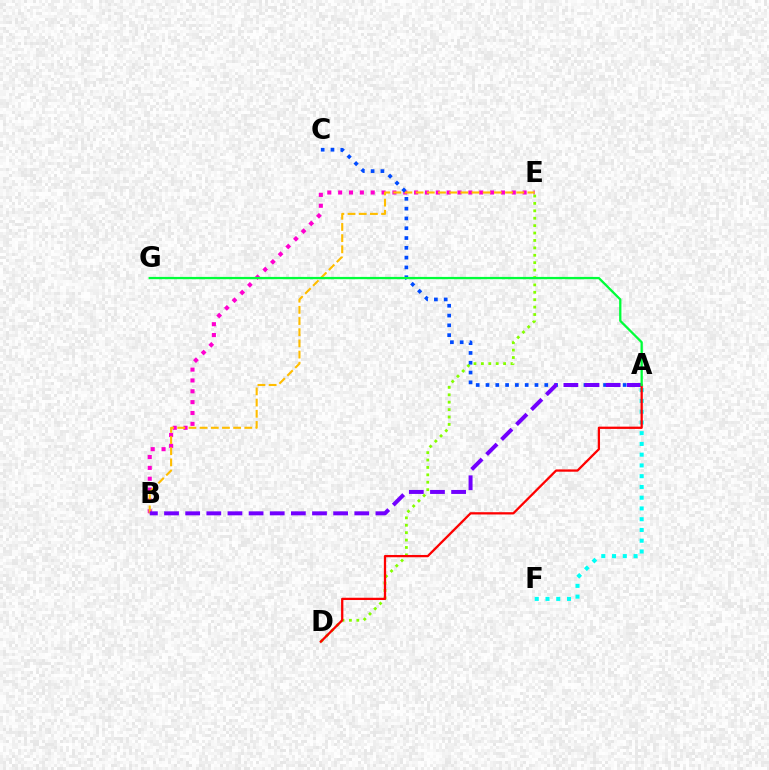{('B', 'E'): [{'color': '#ff00cf', 'line_style': 'dotted', 'thickness': 2.95}, {'color': '#ffbd00', 'line_style': 'dashed', 'thickness': 1.52}], ('D', 'E'): [{'color': '#84ff00', 'line_style': 'dotted', 'thickness': 2.01}], ('A', 'C'): [{'color': '#004bff', 'line_style': 'dotted', 'thickness': 2.66}], ('A', 'B'): [{'color': '#7200ff', 'line_style': 'dashed', 'thickness': 2.87}], ('A', 'F'): [{'color': '#00fff6', 'line_style': 'dotted', 'thickness': 2.92}], ('A', 'D'): [{'color': '#ff0000', 'line_style': 'solid', 'thickness': 1.64}], ('A', 'G'): [{'color': '#00ff39', 'line_style': 'solid', 'thickness': 1.65}]}